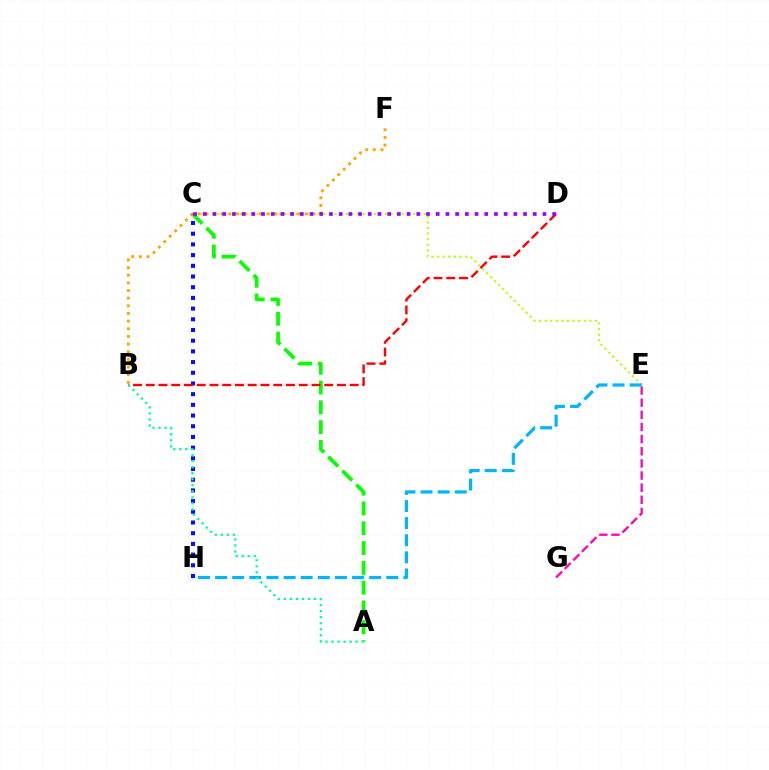{('A', 'C'): [{'color': '#08ff00', 'line_style': 'dashed', 'thickness': 2.69}], ('C', 'E'): [{'color': '#b3ff00', 'line_style': 'dotted', 'thickness': 1.52}], ('E', 'G'): [{'color': '#ff00bd', 'line_style': 'dashed', 'thickness': 1.65}], ('B', 'F'): [{'color': '#ffa500', 'line_style': 'dotted', 'thickness': 2.08}], ('E', 'H'): [{'color': '#00b5ff', 'line_style': 'dashed', 'thickness': 2.33}], ('C', 'H'): [{'color': '#0010ff', 'line_style': 'dotted', 'thickness': 2.91}], ('B', 'D'): [{'color': '#ff0000', 'line_style': 'dashed', 'thickness': 1.73}], ('C', 'D'): [{'color': '#9b00ff', 'line_style': 'dotted', 'thickness': 2.64}], ('A', 'B'): [{'color': '#00ff9d', 'line_style': 'dotted', 'thickness': 1.64}]}